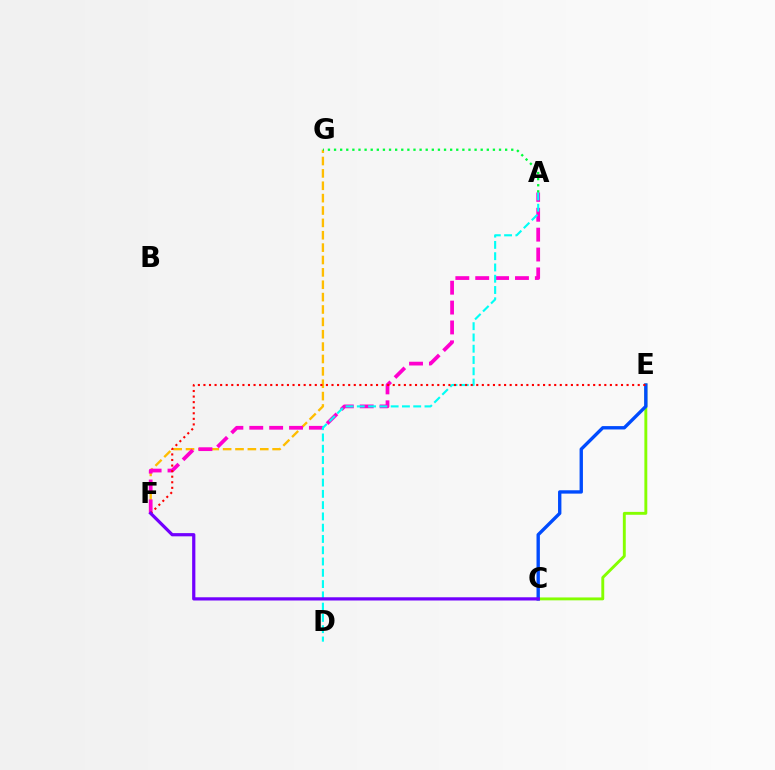{('F', 'G'): [{'color': '#ffbd00', 'line_style': 'dashed', 'thickness': 1.68}], ('C', 'E'): [{'color': '#84ff00', 'line_style': 'solid', 'thickness': 2.09}, {'color': '#004bff', 'line_style': 'solid', 'thickness': 2.42}], ('A', 'F'): [{'color': '#ff00cf', 'line_style': 'dashed', 'thickness': 2.7}], ('A', 'D'): [{'color': '#00fff6', 'line_style': 'dashed', 'thickness': 1.53}], ('E', 'F'): [{'color': '#ff0000', 'line_style': 'dotted', 'thickness': 1.51}], ('A', 'G'): [{'color': '#00ff39', 'line_style': 'dotted', 'thickness': 1.66}], ('C', 'F'): [{'color': '#7200ff', 'line_style': 'solid', 'thickness': 2.31}]}